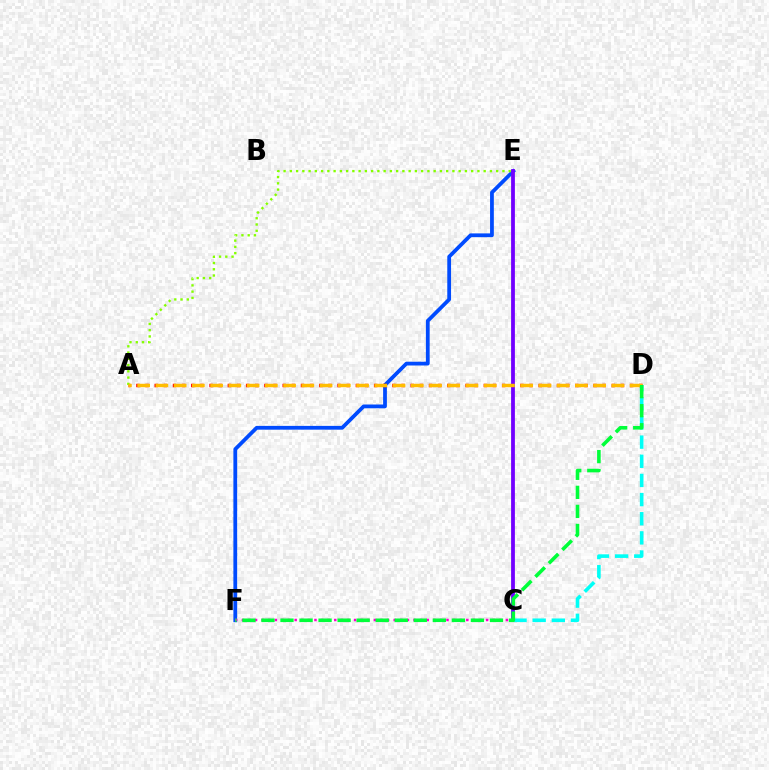{('E', 'F'): [{'color': '#004bff', 'line_style': 'solid', 'thickness': 2.71}], ('A', 'D'): [{'color': '#ff0000', 'line_style': 'dotted', 'thickness': 2.48}, {'color': '#ffbd00', 'line_style': 'dashed', 'thickness': 2.48}], ('C', 'F'): [{'color': '#ff00cf', 'line_style': 'dotted', 'thickness': 1.79}], ('C', 'E'): [{'color': '#7200ff', 'line_style': 'solid', 'thickness': 2.73}], ('C', 'D'): [{'color': '#00fff6', 'line_style': 'dashed', 'thickness': 2.6}], ('A', 'E'): [{'color': '#84ff00', 'line_style': 'dotted', 'thickness': 1.7}], ('D', 'F'): [{'color': '#00ff39', 'line_style': 'dashed', 'thickness': 2.59}]}